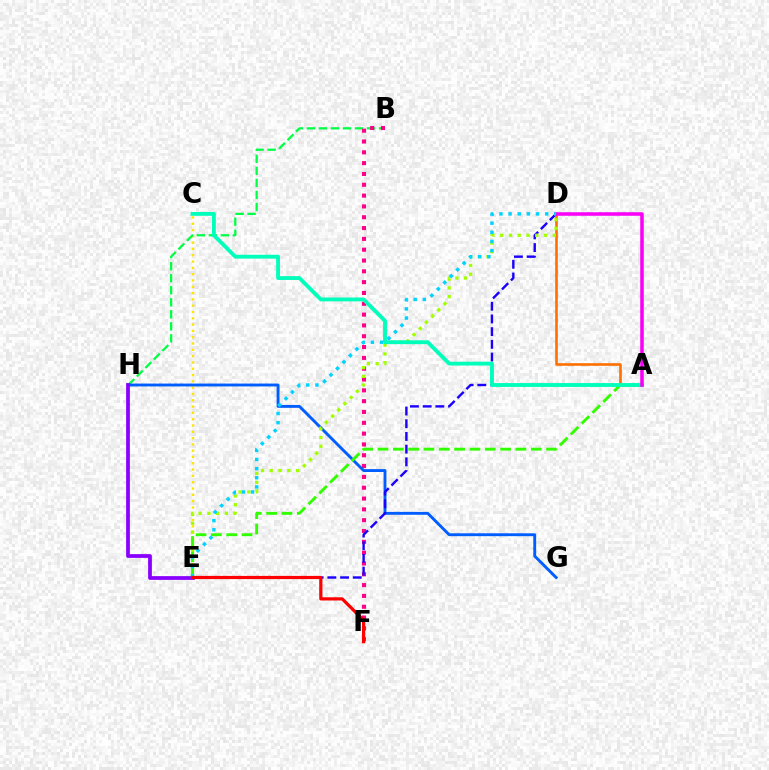{('C', 'E'): [{'color': '#ffe600', 'line_style': 'dotted', 'thickness': 1.71}], ('B', 'H'): [{'color': '#00ff45', 'line_style': 'dashed', 'thickness': 1.63}], ('B', 'F'): [{'color': '#ff0088', 'line_style': 'dotted', 'thickness': 2.94}], ('A', 'D'): [{'color': '#ff7000', 'line_style': 'solid', 'thickness': 1.88}, {'color': '#fa00f9', 'line_style': 'solid', 'thickness': 2.56}], ('G', 'H'): [{'color': '#005dff', 'line_style': 'solid', 'thickness': 2.07}], ('D', 'E'): [{'color': '#1900ff', 'line_style': 'dashed', 'thickness': 1.73}, {'color': '#a2ff00', 'line_style': 'dotted', 'thickness': 2.38}, {'color': '#00d3ff', 'line_style': 'dotted', 'thickness': 2.48}], ('A', 'E'): [{'color': '#31ff00', 'line_style': 'dashed', 'thickness': 2.08}], ('A', 'C'): [{'color': '#00ffbb', 'line_style': 'solid', 'thickness': 2.77}], ('E', 'H'): [{'color': '#8a00ff', 'line_style': 'solid', 'thickness': 2.7}], ('E', 'F'): [{'color': '#ff0000', 'line_style': 'solid', 'thickness': 2.31}]}